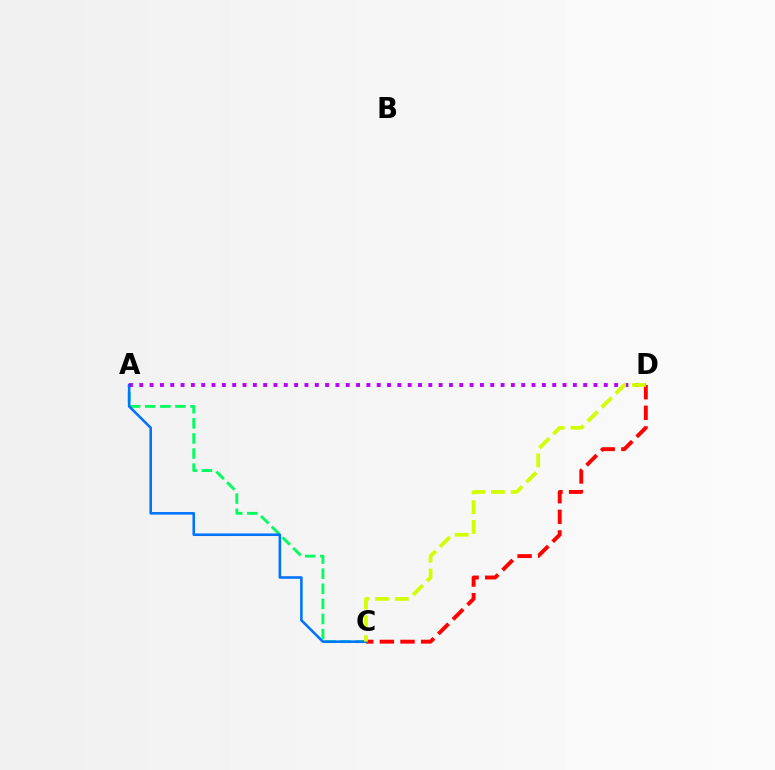{('C', 'D'): [{'color': '#ff0000', 'line_style': 'dashed', 'thickness': 2.8}, {'color': '#d1ff00', 'line_style': 'dashed', 'thickness': 2.69}], ('A', 'C'): [{'color': '#00ff5c', 'line_style': 'dashed', 'thickness': 2.05}, {'color': '#0074ff', 'line_style': 'solid', 'thickness': 1.87}], ('A', 'D'): [{'color': '#b900ff', 'line_style': 'dotted', 'thickness': 2.8}]}